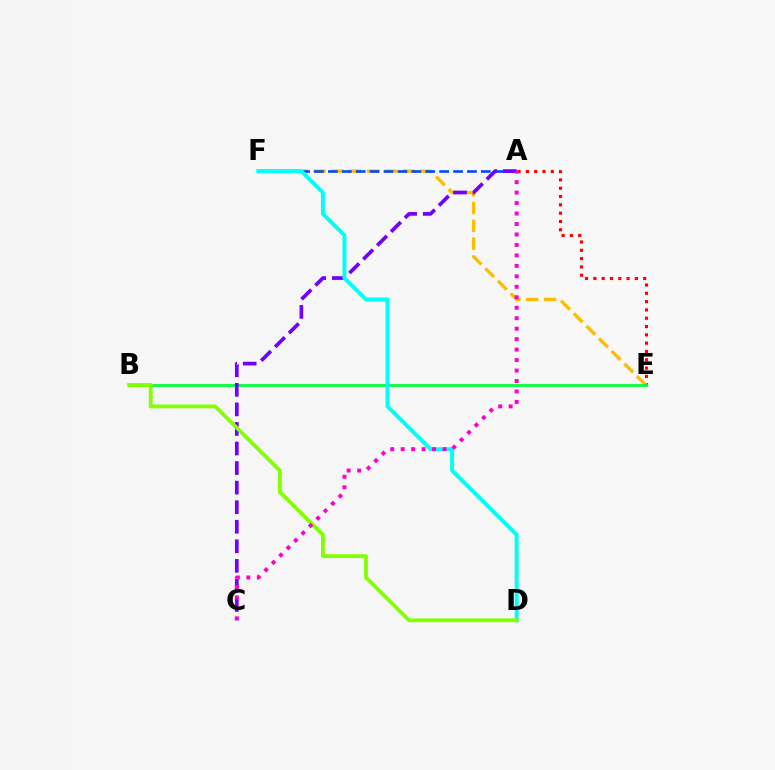{('A', 'E'): [{'color': '#ff0000', 'line_style': 'dotted', 'thickness': 2.26}], ('E', 'F'): [{'color': '#ffbd00', 'line_style': 'dashed', 'thickness': 2.42}], ('B', 'E'): [{'color': '#00ff39', 'line_style': 'solid', 'thickness': 1.98}], ('A', 'F'): [{'color': '#004bff', 'line_style': 'dashed', 'thickness': 1.89}], ('A', 'C'): [{'color': '#7200ff', 'line_style': 'dashed', 'thickness': 2.66}, {'color': '#ff00cf', 'line_style': 'dotted', 'thickness': 2.84}], ('D', 'F'): [{'color': '#00fff6', 'line_style': 'solid', 'thickness': 2.84}], ('B', 'D'): [{'color': '#84ff00', 'line_style': 'solid', 'thickness': 2.74}]}